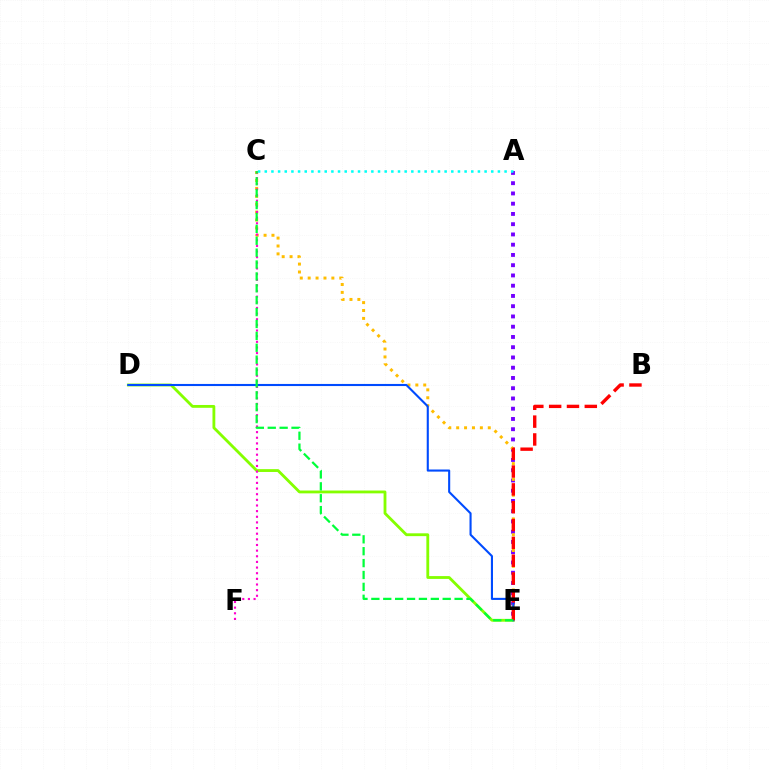{('D', 'E'): [{'color': '#84ff00', 'line_style': 'solid', 'thickness': 2.03}, {'color': '#004bff', 'line_style': 'solid', 'thickness': 1.51}], ('A', 'E'): [{'color': '#7200ff', 'line_style': 'dotted', 'thickness': 2.79}], ('C', 'E'): [{'color': '#ffbd00', 'line_style': 'dotted', 'thickness': 2.15}, {'color': '#00ff39', 'line_style': 'dashed', 'thickness': 1.62}], ('C', 'F'): [{'color': '#ff00cf', 'line_style': 'dotted', 'thickness': 1.53}], ('A', 'C'): [{'color': '#00fff6', 'line_style': 'dotted', 'thickness': 1.81}], ('B', 'E'): [{'color': '#ff0000', 'line_style': 'dashed', 'thickness': 2.42}]}